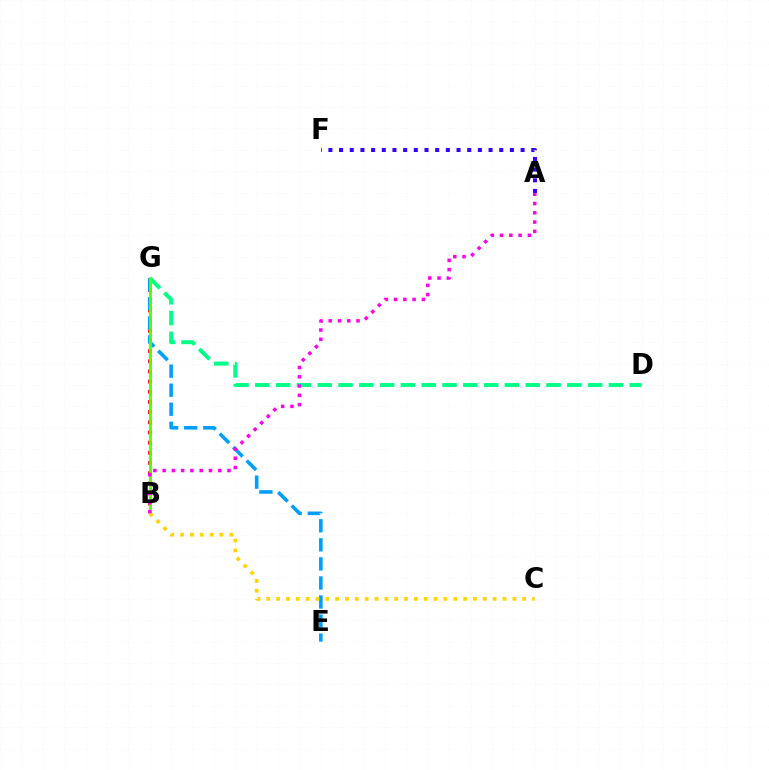{('B', 'G'): [{'color': '#ff0000', 'line_style': 'dotted', 'thickness': 2.76}, {'color': '#4fff00', 'line_style': 'solid', 'thickness': 2.02}], ('E', 'G'): [{'color': '#009eff', 'line_style': 'dashed', 'thickness': 2.59}], ('D', 'G'): [{'color': '#00ff86', 'line_style': 'dashed', 'thickness': 2.83}], ('B', 'C'): [{'color': '#ffd500', 'line_style': 'dotted', 'thickness': 2.67}], ('A', 'B'): [{'color': '#ff00ed', 'line_style': 'dotted', 'thickness': 2.52}], ('A', 'F'): [{'color': '#3700ff', 'line_style': 'dotted', 'thickness': 2.9}]}